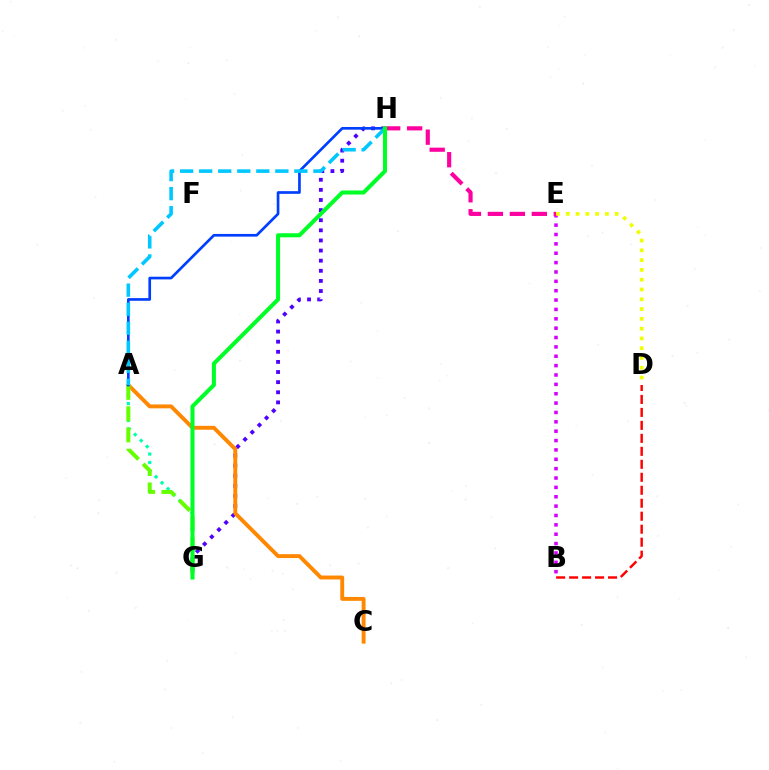{('A', 'G'): [{'color': '#00ffaf', 'line_style': 'dotted', 'thickness': 2.3}, {'color': '#66ff00', 'line_style': 'dashed', 'thickness': 2.89}], ('B', 'D'): [{'color': '#ff0000', 'line_style': 'dashed', 'thickness': 1.76}], ('G', 'H'): [{'color': '#4f00ff', 'line_style': 'dotted', 'thickness': 2.75}, {'color': '#00ff27', 'line_style': 'solid', 'thickness': 2.91}], ('B', 'E'): [{'color': '#d600ff', 'line_style': 'dotted', 'thickness': 2.54}], ('A', 'C'): [{'color': '#ff8800', 'line_style': 'solid', 'thickness': 2.8}], ('E', 'H'): [{'color': '#ff00a0', 'line_style': 'dashed', 'thickness': 2.98}], ('D', 'E'): [{'color': '#eeff00', 'line_style': 'dotted', 'thickness': 2.66}], ('A', 'H'): [{'color': '#003fff', 'line_style': 'solid', 'thickness': 1.93}, {'color': '#00c7ff', 'line_style': 'dashed', 'thickness': 2.59}]}